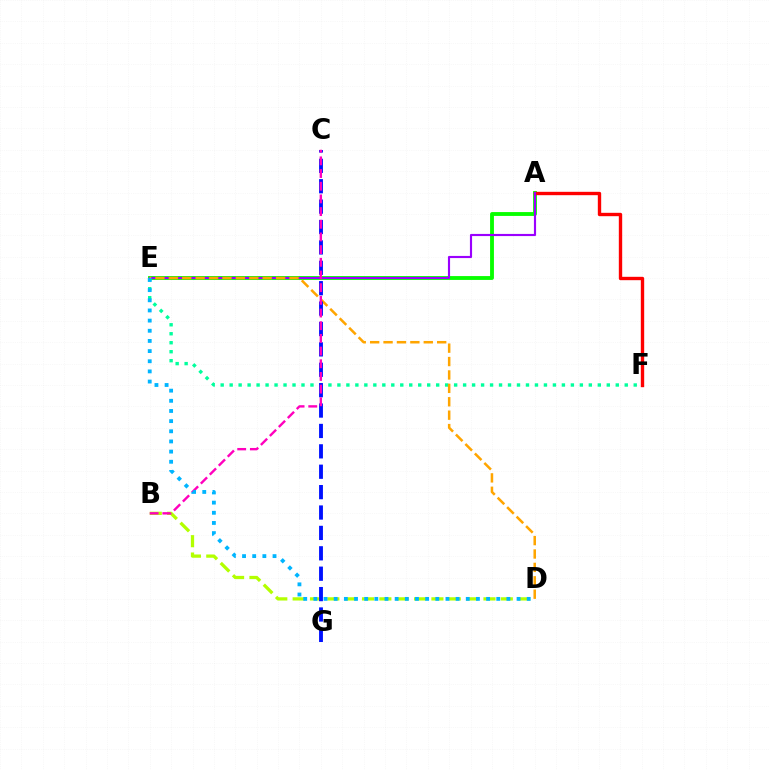{('E', 'F'): [{'color': '#00ff9d', 'line_style': 'dotted', 'thickness': 2.44}], ('A', 'E'): [{'color': '#08ff00', 'line_style': 'solid', 'thickness': 2.78}, {'color': '#9b00ff', 'line_style': 'solid', 'thickness': 1.55}], ('B', 'D'): [{'color': '#b3ff00', 'line_style': 'dashed', 'thickness': 2.36}], ('A', 'F'): [{'color': '#ff0000', 'line_style': 'solid', 'thickness': 2.43}], ('D', 'E'): [{'color': '#ffa500', 'line_style': 'dashed', 'thickness': 1.82}, {'color': '#00b5ff', 'line_style': 'dotted', 'thickness': 2.76}], ('C', 'G'): [{'color': '#0010ff', 'line_style': 'dashed', 'thickness': 2.77}], ('B', 'C'): [{'color': '#ff00bd', 'line_style': 'dashed', 'thickness': 1.72}]}